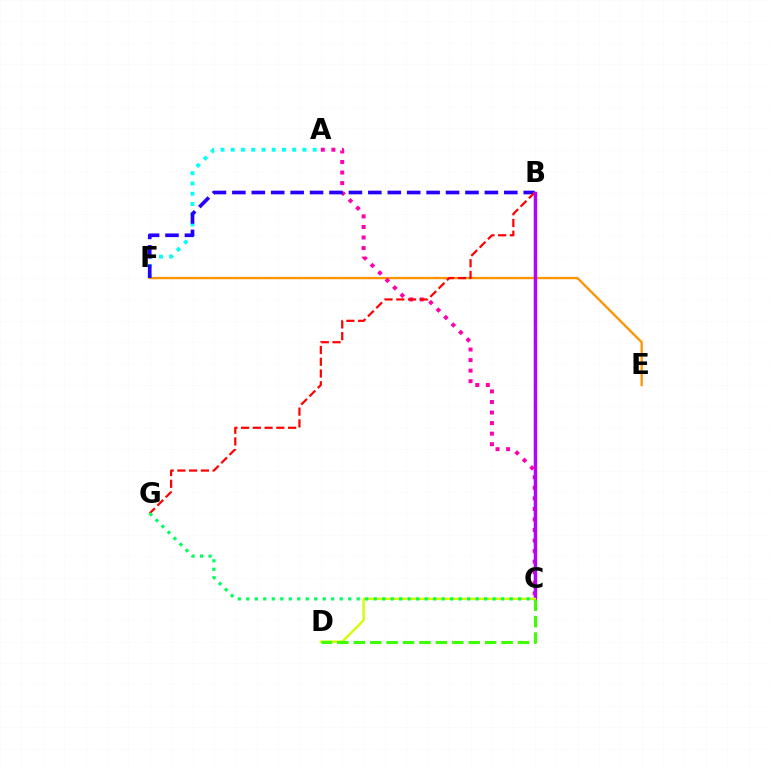{('A', 'F'): [{'color': '#00fff6', 'line_style': 'dotted', 'thickness': 2.78}], ('E', 'F'): [{'color': '#ff9400', 'line_style': 'solid', 'thickness': 1.66}], ('B', 'C'): [{'color': '#0074ff', 'line_style': 'solid', 'thickness': 1.66}, {'color': '#b900ff', 'line_style': 'solid', 'thickness': 2.38}], ('A', 'C'): [{'color': '#ff00ac', 'line_style': 'dotted', 'thickness': 2.87}], ('B', 'F'): [{'color': '#2500ff', 'line_style': 'dashed', 'thickness': 2.64}], ('B', 'G'): [{'color': '#ff0000', 'line_style': 'dashed', 'thickness': 1.6}], ('C', 'D'): [{'color': '#d1ff00', 'line_style': 'solid', 'thickness': 1.7}, {'color': '#3dff00', 'line_style': 'dashed', 'thickness': 2.23}], ('C', 'G'): [{'color': '#00ff5c', 'line_style': 'dotted', 'thickness': 2.31}]}